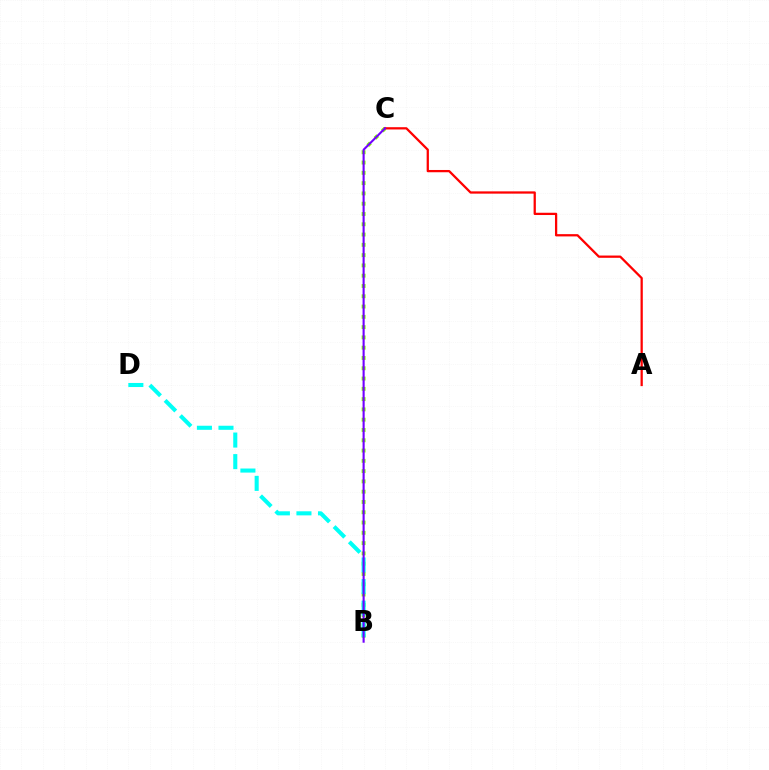{('B', 'C'): [{'color': '#84ff00', 'line_style': 'dotted', 'thickness': 2.79}, {'color': '#7200ff', 'line_style': 'solid', 'thickness': 1.52}], ('A', 'C'): [{'color': '#ff0000', 'line_style': 'solid', 'thickness': 1.63}], ('B', 'D'): [{'color': '#00fff6', 'line_style': 'dashed', 'thickness': 2.93}]}